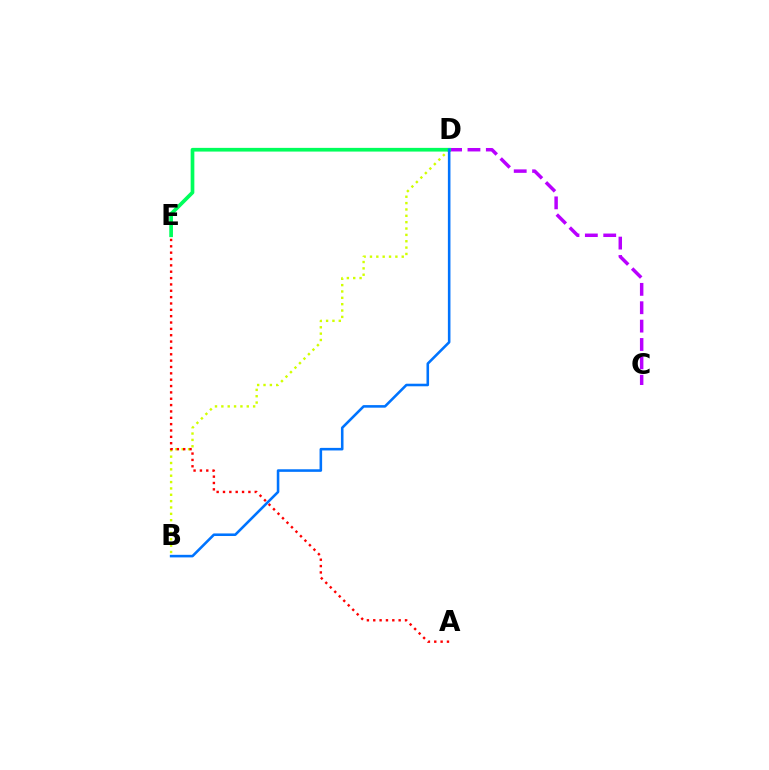{('C', 'D'): [{'color': '#b900ff', 'line_style': 'dashed', 'thickness': 2.5}], ('B', 'D'): [{'color': '#d1ff00', 'line_style': 'dotted', 'thickness': 1.73}, {'color': '#0074ff', 'line_style': 'solid', 'thickness': 1.85}], ('D', 'E'): [{'color': '#00ff5c', 'line_style': 'solid', 'thickness': 2.66}], ('A', 'E'): [{'color': '#ff0000', 'line_style': 'dotted', 'thickness': 1.73}]}